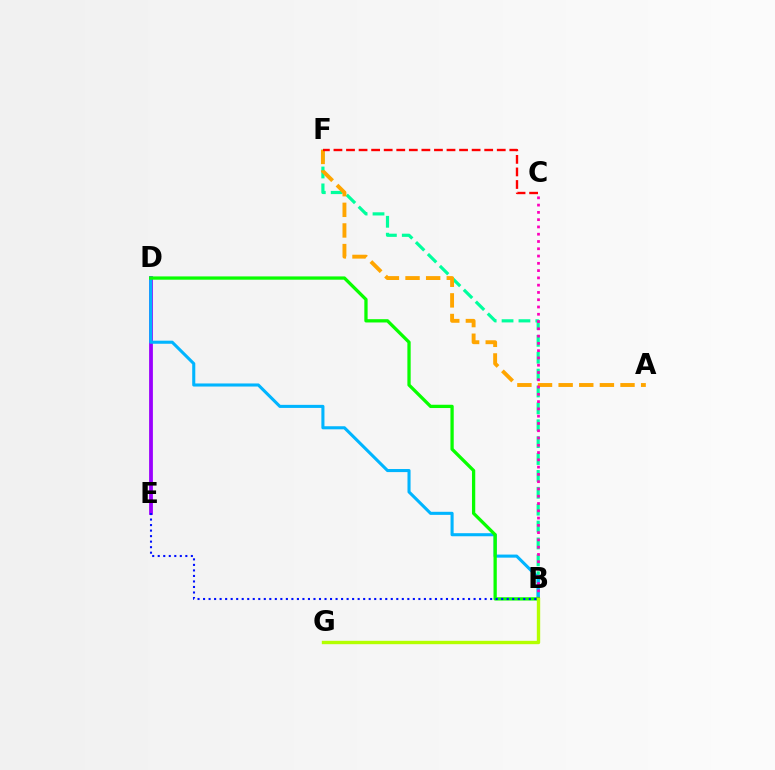{('B', 'F'): [{'color': '#00ff9d', 'line_style': 'dashed', 'thickness': 2.29}], ('D', 'E'): [{'color': '#9b00ff', 'line_style': 'solid', 'thickness': 2.73}], ('A', 'F'): [{'color': '#ffa500', 'line_style': 'dashed', 'thickness': 2.8}], ('B', 'D'): [{'color': '#00b5ff', 'line_style': 'solid', 'thickness': 2.21}, {'color': '#08ff00', 'line_style': 'solid', 'thickness': 2.36}], ('C', 'F'): [{'color': '#ff0000', 'line_style': 'dashed', 'thickness': 1.71}], ('B', 'C'): [{'color': '#ff00bd', 'line_style': 'dotted', 'thickness': 1.98}], ('B', 'G'): [{'color': '#b3ff00', 'line_style': 'solid', 'thickness': 2.43}], ('B', 'E'): [{'color': '#0010ff', 'line_style': 'dotted', 'thickness': 1.5}]}